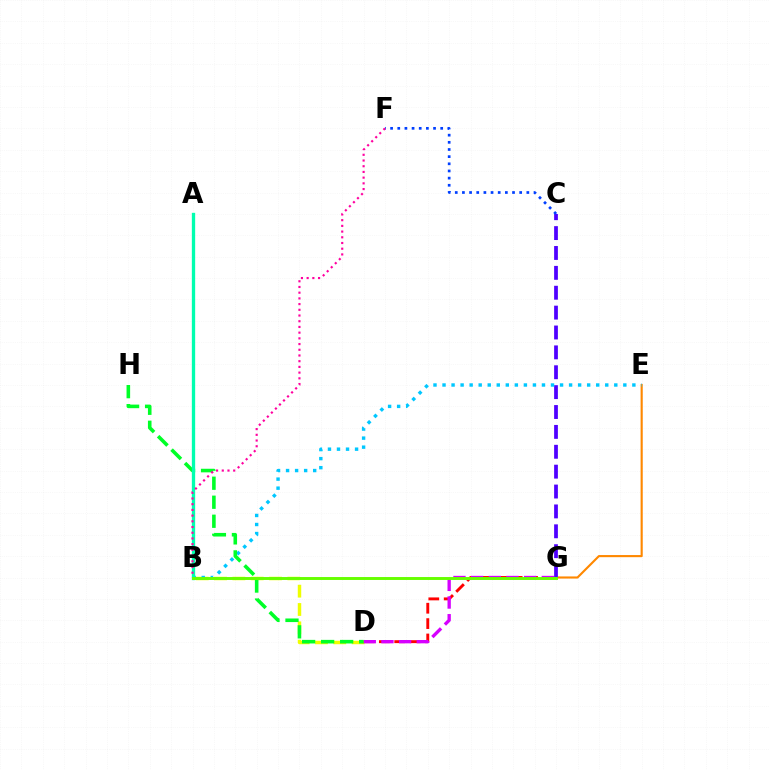{('E', 'G'): [{'color': '#ff8800', 'line_style': 'solid', 'thickness': 1.53}], ('C', 'G'): [{'color': '#4f00ff', 'line_style': 'dashed', 'thickness': 2.7}], ('B', 'D'): [{'color': '#eeff00', 'line_style': 'dashed', 'thickness': 2.49}], ('B', 'E'): [{'color': '#00c7ff', 'line_style': 'dotted', 'thickness': 2.46}], ('D', 'G'): [{'color': '#ff0000', 'line_style': 'dashed', 'thickness': 2.09}, {'color': '#d600ff', 'line_style': 'dashed', 'thickness': 2.4}], ('D', 'H'): [{'color': '#00ff27', 'line_style': 'dashed', 'thickness': 2.58}], ('A', 'B'): [{'color': '#00ffaf', 'line_style': 'solid', 'thickness': 2.39}], ('C', 'F'): [{'color': '#003fff', 'line_style': 'dotted', 'thickness': 1.94}], ('B', 'F'): [{'color': '#ff00a0', 'line_style': 'dotted', 'thickness': 1.55}], ('B', 'G'): [{'color': '#66ff00', 'line_style': 'solid', 'thickness': 2.11}]}